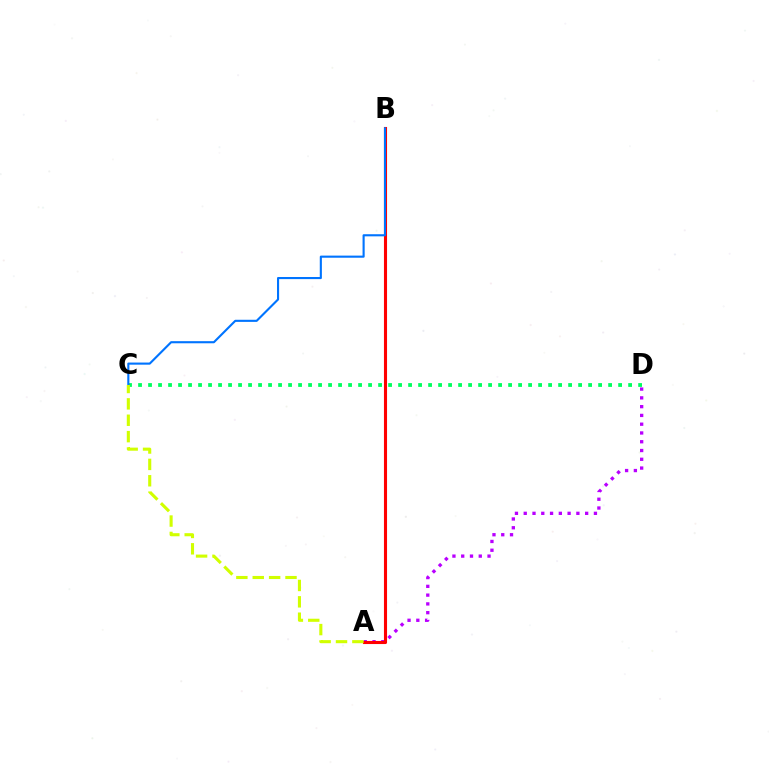{('C', 'D'): [{'color': '#00ff5c', 'line_style': 'dotted', 'thickness': 2.72}], ('A', 'D'): [{'color': '#b900ff', 'line_style': 'dotted', 'thickness': 2.38}], ('A', 'B'): [{'color': '#ff0000', 'line_style': 'solid', 'thickness': 2.23}], ('B', 'C'): [{'color': '#0074ff', 'line_style': 'solid', 'thickness': 1.52}], ('A', 'C'): [{'color': '#d1ff00', 'line_style': 'dashed', 'thickness': 2.23}]}